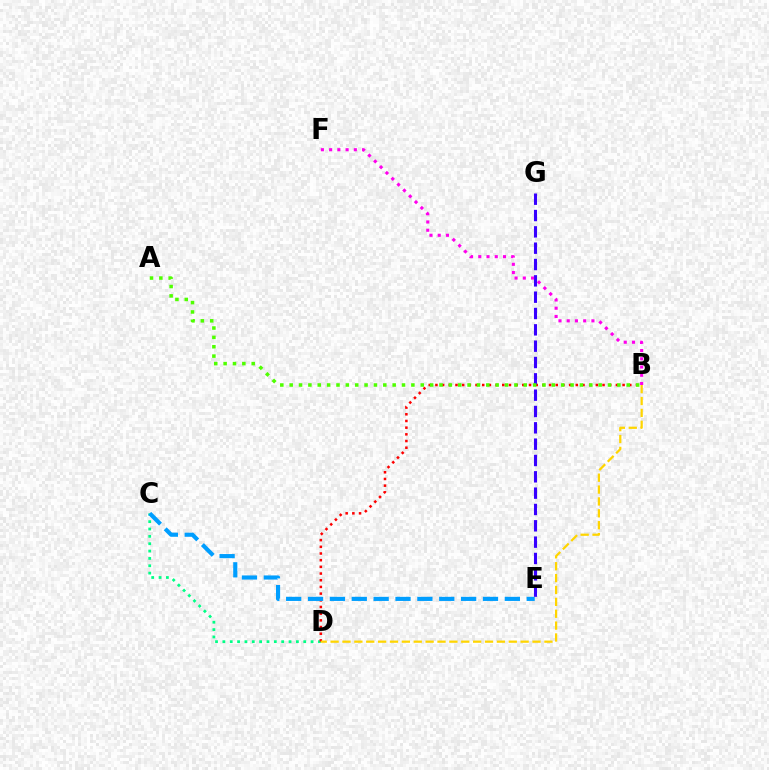{('C', 'D'): [{'color': '#00ff86', 'line_style': 'dotted', 'thickness': 2.0}], ('B', 'D'): [{'color': '#ff0000', 'line_style': 'dotted', 'thickness': 1.82}, {'color': '#ffd500', 'line_style': 'dashed', 'thickness': 1.61}], ('C', 'E'): [{'color': '#009eff', 'line_style': 'dashed', 'thickness': 2.97}], ('E', 'G'): [{'color': '#3700ff', 'line_style': 'dashed', 'thickness': 2.22}], ('B', 'F'): [{'color': '#ff00ed', 'line_style': 'dotted', 'thickness': 2.24}], ('A', 'B'): [{'color': '#4fff00', 'line_style': 'dotted', 'thickness': 2.54}]}